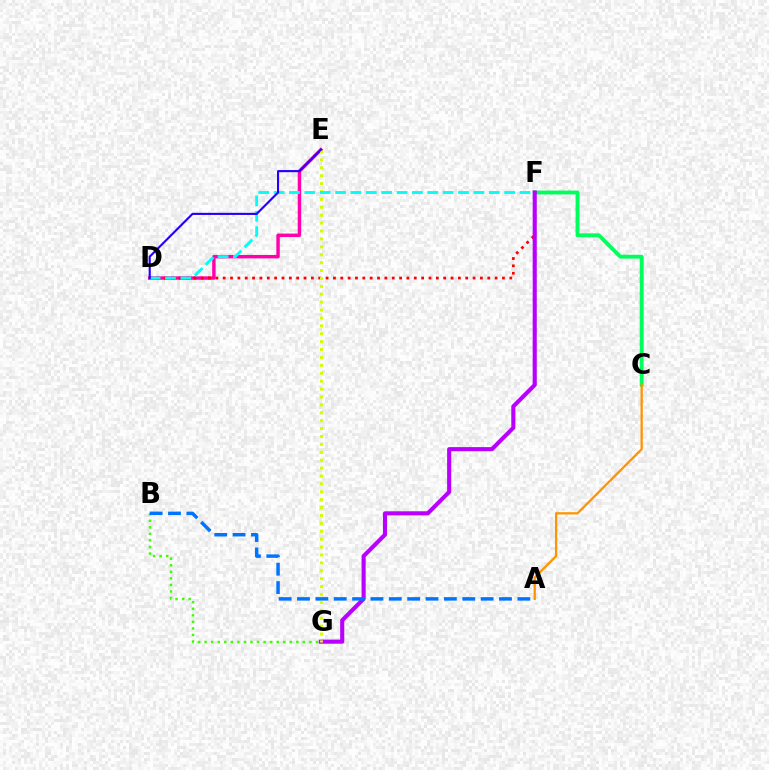{('B', 'G'): [{'color': '#3dff00', 'line_style': 'dotted', 'thickness': 1.78}], ('D', 'E'): [{'color': '#ff00ac', 'line_style': 'solid', 'thickness': 2.47}, {'color': '#2500ff', 'line_style': 'solid', 'thickness': 1.53}], ('D', 'F'): [{'color': '#ff0000', 'line_style': 'dotted', 'thickness': 2.0}, {'color': '#00fff6', 'line_style': 'dashed', 'thickness': 2.09}], ('C', 'F'): [{'color': '#00ff5c', 'line_style': 'solid', 'thickness': 2.78}], ('F', 'G'): [{'color': '#b900ff', 'line_style': 'solid', 'thickness': 2.96}], ('A', 'B'): [{'color': '#0074ff', 'line_style': 'dashed', 'thickness': 2.49}], ('A', 'C'): [{'color': '#ff9400', 'line_style': 'solid', 'thickness': 1.64}], ('E', 'G'): [{'color': '#d1ff00', 'line_style': 'dotted', 'thickness': 2.15}]}